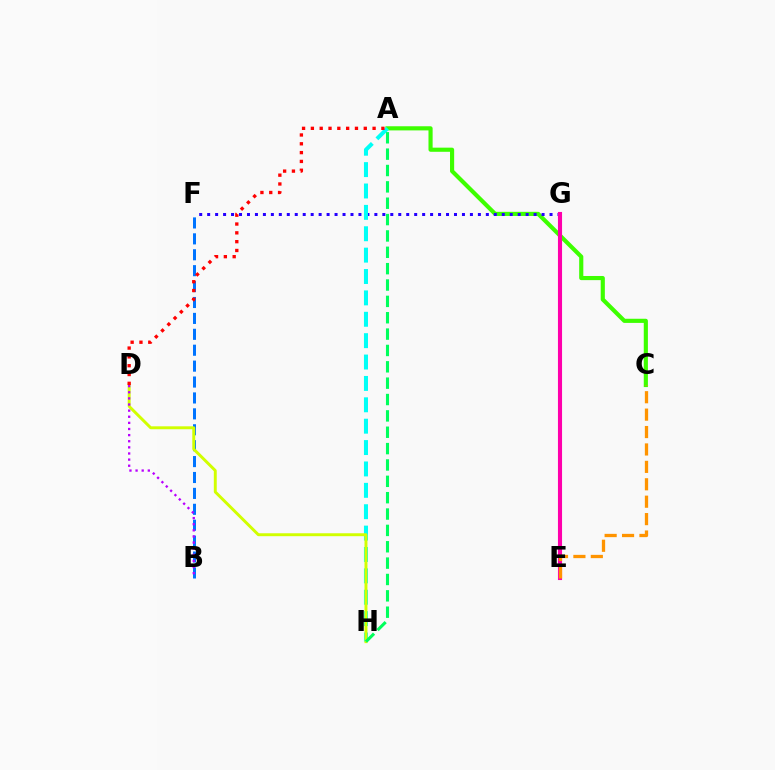{('A', 'C'): [{'color': '#3dff00', 'line_style': 'solid', 'thickness': 2.98}], ('F', 'G'): [{'color': '#2500ff', 'line_style': 'dotted', 'thickness': 2.16}], ('A', 'H'): [{'color': '#00fff6', 'line_style': 'dashed', 'thickness': 2.9}, {'color': '#00ff5c', 'line_style': 'dashed', 'thickness': 2.22}], ('B', 'F'): [{'color': '#0074ff', 'line_style': 'dashed', 'thickness': 2.16}], ('D', 'H'): [{'color': '#d1ff00', 'line_style': 'solid', 'thickness': 2.11}], ('E', 'G'): [{'color': '#ff00ac', 'line_style': 'solid', 'thickness': 2.95}], ('C', 'E'): [{'color': '#ff9400', 'line_style': 'dashed', 'thickness': 2.37}], ('B', 'D'): [{'color': '#b900ff', 'line_style': 'dotted', 'thickness': 1.66}], ('A', 'D'): [{'color': '#ff0000', 'line_style': 'dotted', 'thickness': 2.4}]}